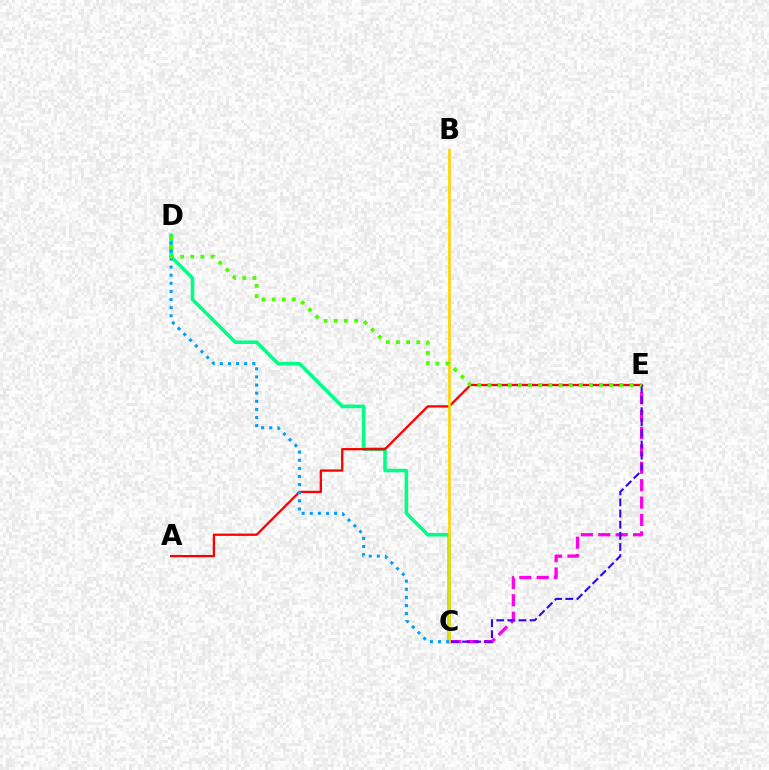{('C', 'D'): [{'color': '#00ff86', 'line_style': 'solid', 'thickness': 2.57}, {'color': '#009eff', 'line_style': 'dotted', 'thickness': 2.2}], ('C', 'E'): [{'color': '#ff00ed', 'line_style': 'dashed', 'thickness': 2.36}, {'color': '#3700ff', 'line_style': 'dashed', 'thickness': 1.51}], ('A', 'E'): [{'color': '#ff0000', 'line_style': 'solid', 'thickness': 1.65}], ('B', 'C'): [{'color': '#ffd500', 'line_style': 'solid', 'thickness': 1.93}], ('D', 'E'): [{'color': '#4fff00', 'line_style': 'dotted', 'thickness': 2.76}]}